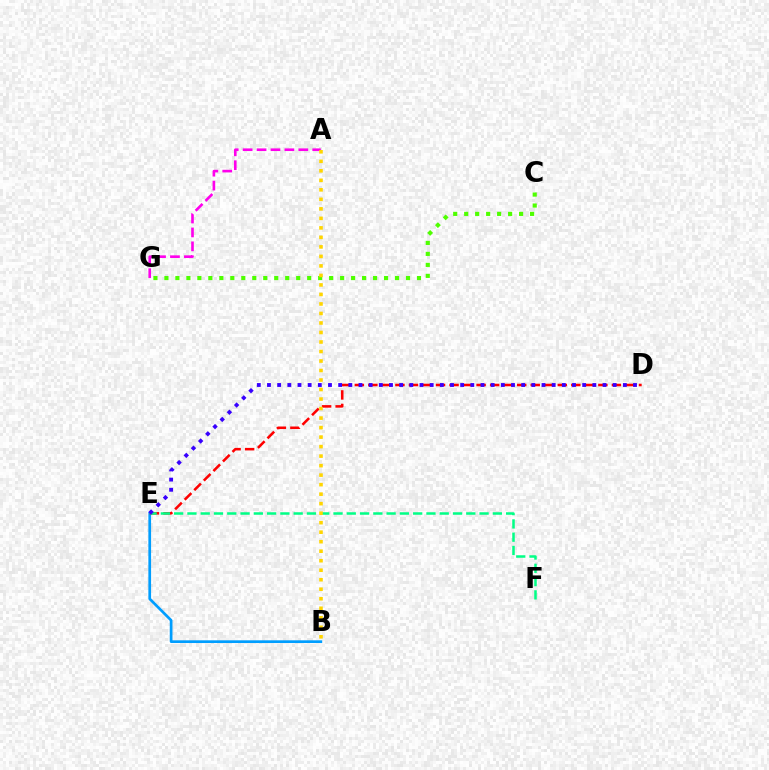{('C', 'G'): [{'color': '#4fff00', 'line_style': 'dotted', 'thickness': 2.98}], ('B', 'E'): [{'color': '#009eff', 'line_style': 'solid', 'thickness': 1.95}], ('D', 'E'): [{'color': '#ff0000', 'line_style': 'dashed', 'thickness': 1.84}, {'color': '#3700ff', 'line_style': 'dotted', 'thickness': 2.76}], ('E', 'F'): [{'color': '#00ff86', 'line_style': 'dashed', 'thickness': 1.8}], ('A', 'G'): [{'color': '#ff00ed', 'line_style': 'dashed', 'thickness': 1.89}], ('A', 'B'): [{'color': '#ffd500', 'line_style': 'dotted', 'thickness': 2.58}]}